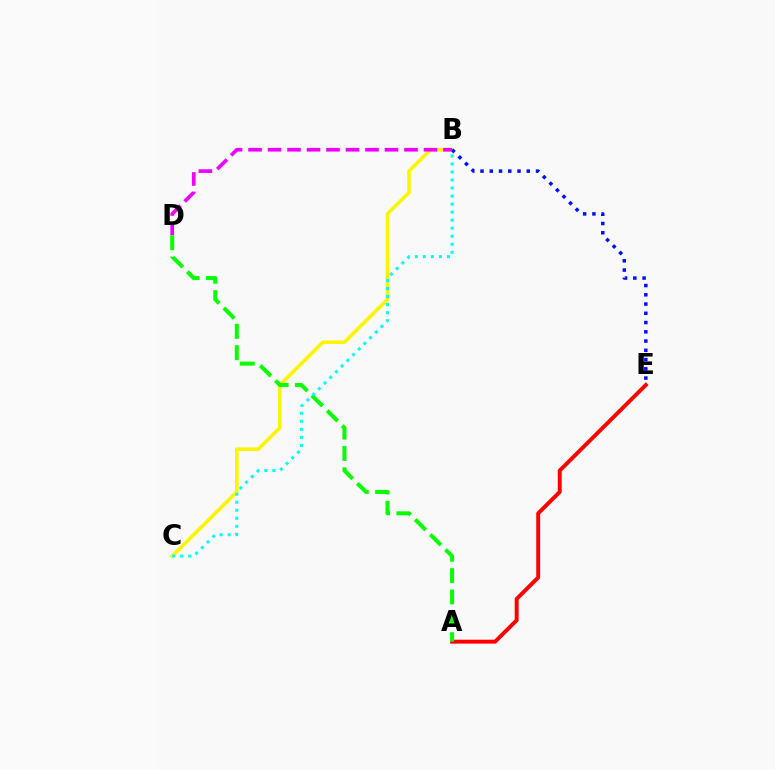{('B', 'C'): [{'color': '#fcf500', 'line_style': 'solid', 'thickness': 2.59}, {'color': '#00fff6', 'line_style': 'dotted', 'thickness': 2.18}], ('A', 'E'): [{'color': '#ff0000', 'line_style': 'solid', 'thickness': 2.82}], ('B', 'E'): [{'color': '#0010ff', 'line_style': 'dotted', 'thickness': 2.51}], ('B', 'D'): [{'color': '#ee00ff', 'line_style': 'dashed', 'thickness': 2.65}], ('A', 'D'): [{'color': '#08ff00', 'line_style': 'dashed', 'thickness': 2.9}]}